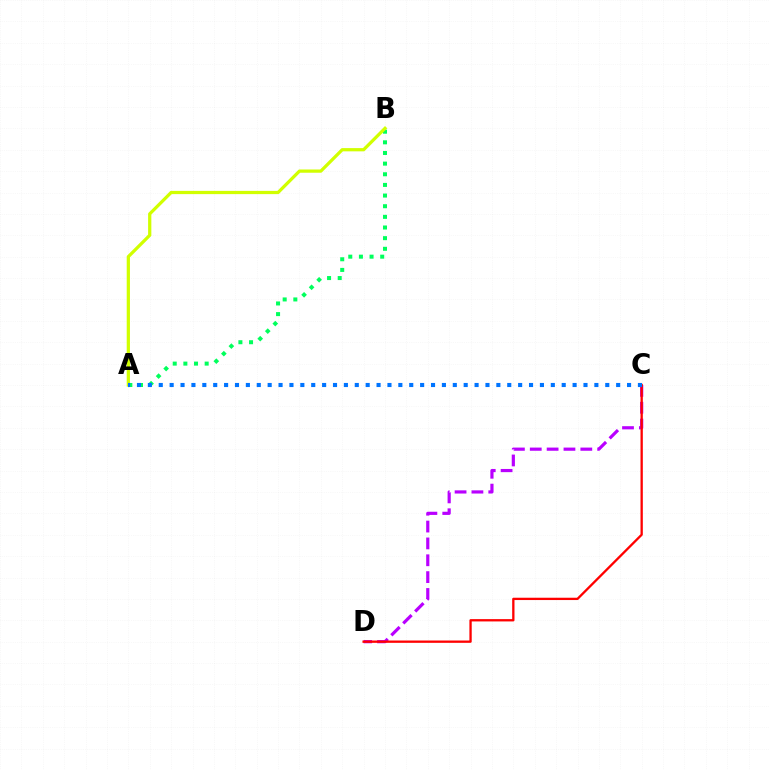{('A', 'B'): [{'color': '#00ff5c', 'line_style': 'dotted', 'thickness': 2.89}, {'color': '#d1ff00', 'line_style': 'solid', 'thickness': 2.34}], ('C', 'D'): [{'color': '#b900ff', 'line_style': 'dashed', 'thickness': 2.29}, {'color': '#ff0000', 'line_style': 'solid', 'thickness': 1.67}], ('A', 'C'): [{'color': '#0074ff', 'line_style': 'dotted', 'thickness': 2.96}]}